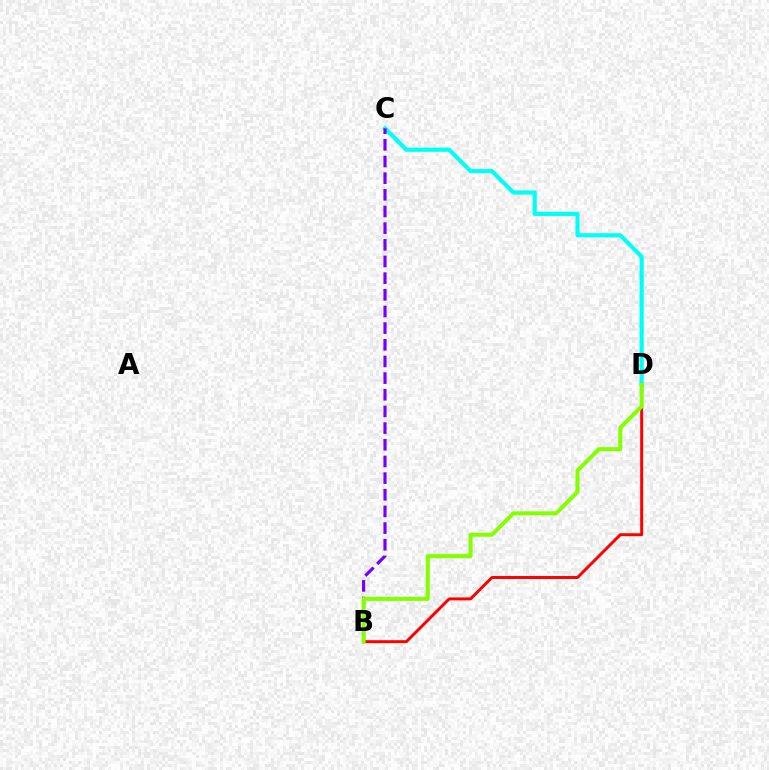{('C', 'D'): [{'color': '#00fff6', 'line_style': 'solid', 'thickness': 2.98}], ('B', 'D'): [{'color': '#ff0000', 'line_style': 'solid', 'thickness': 2.12}, {'color': '#84ff00', 'line_style': 'solid', 'thickness': 2.87}], ('B', 'C'): [{'color': '#7200ff', 'line_style': 'dashed', 'thickness': 2.26}]}